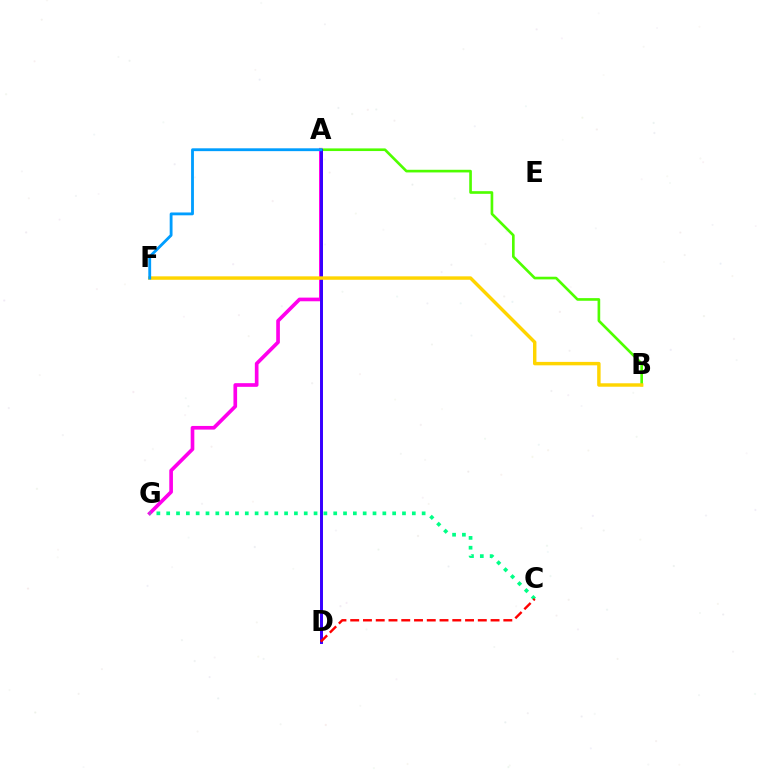{('A', 'G'): [{'color': '#ff00ed', 'line_style': 'solid', 'thickness': 2.64}], ('A', 'B'): [{'color': '#4fff00', 'line_style': 'solid', 'thickness': 1.91}], ('A', 'D'): [{'color': '#3700ff', 'line_style': 'solid', 'thickness': 2.13}], ('B', 'F'): [{'color': '#ffd500', 'line_style': 'solid', 'thickness': 2.48}], ('A', 'F'): [{'color': '#009eff', 'line_style': 'solid', 'thickness': 2.04}], ('C', 'G'): [{'color': '#00ff86', 'line_style': 'dotted', 'thickness': 2.67}], ('C', 'D'): [{'color': '#ff0000', 'line_style': 'dashed', 'thickness': 1.73}]}